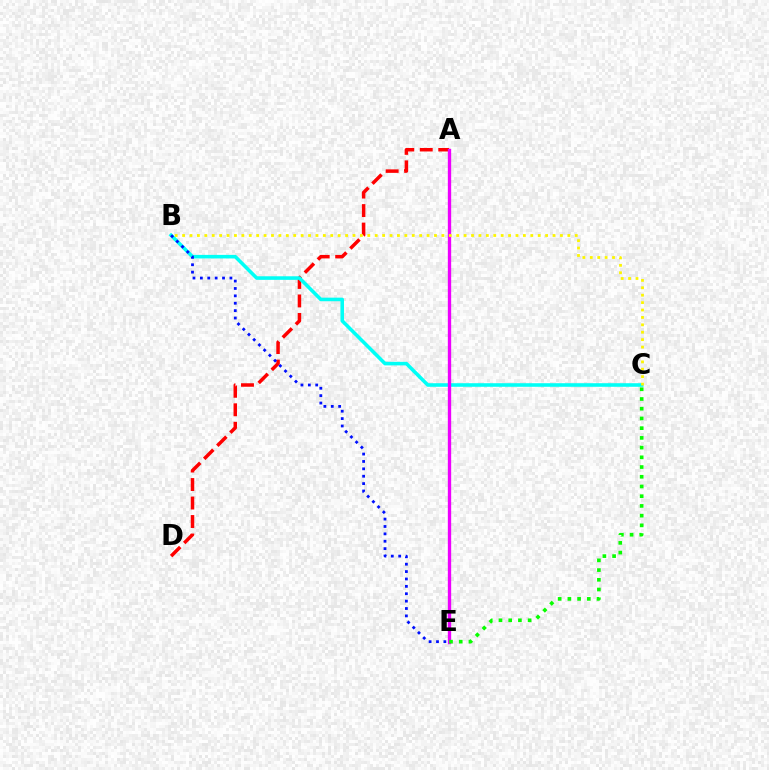{('A', 'D'): [{'color': '#ff0000', 'line_style': 'dashed', 'thickness': 2.51}], ('B', 'C'): [{'color': '#00fff6', 'line_style': 'solid', 'thickness': 2.57}, {'color': '#fcf500', 'line_style': 'dotted', 'thickness': 2.01}], ('B', 'E'): [{'color': '#0010ff', 'line_style': 'dotted', 'thickness': 2.01}], ('A', 'E'): [{'color': '#ee00ff', 'line_style': 'solid', 'thickness': 2.4}], ('C', 'E'): [{'color': '#08ff00', 'line_style': 'dotted', 'thickness': 2.64}]}